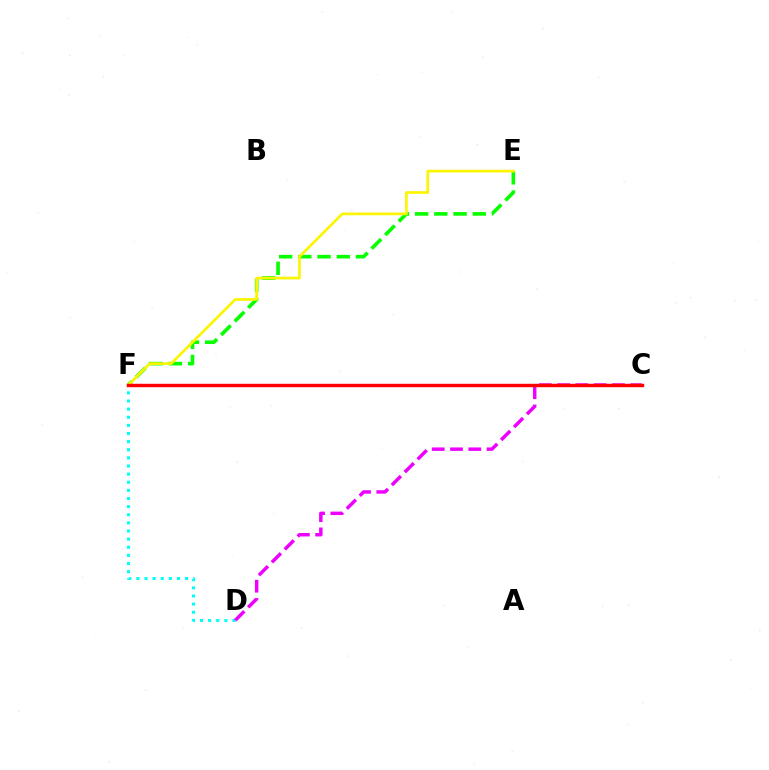{('E', 'F'): [{'color': '#08ff00', 'line_style': 'dashed', 'thickness': 2.61}, {'color': '#fcf500', 'line_style': 'solid', 'thickness': 1.93}], ('C', 'F'): [{'color': '#0010ff', 'line_style': 'dotted', 'thickness': 1.82}, {'color': '#ff0000', 'line_style': 'solid', 'thickness': 2.46}], ('D', 'F'): [{'color': '#00fff6', 'line_style': 'dotted', 'thickness': 2.21}], ('C', 'D'): [{'color': '#ee00ff', 'line_style': 'dashed', 'thickness': 2.48}]}